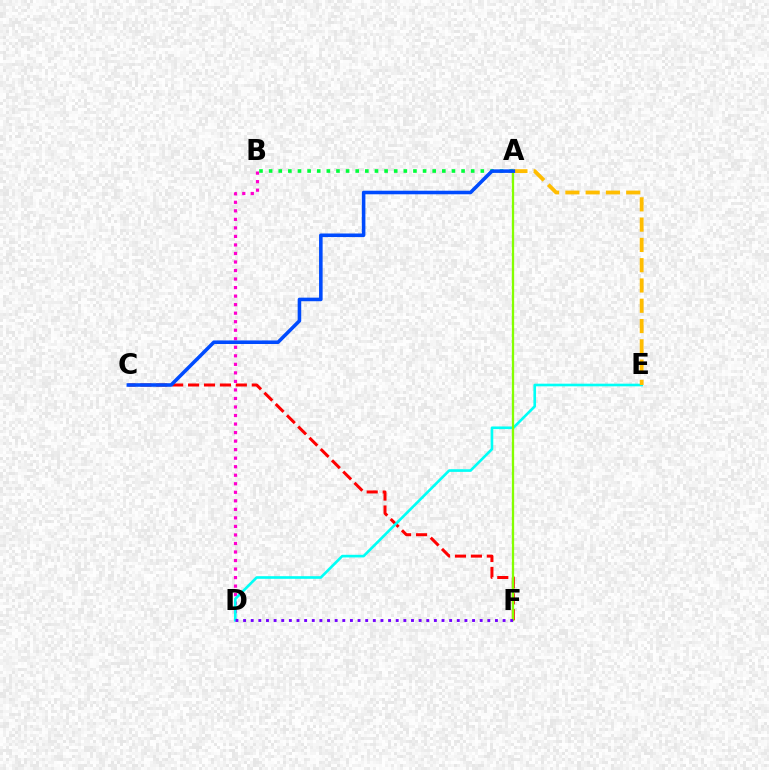{('C', 'F'): [{'color': '#ff0000', 'line_style': 'dashed', 'thickness': 2.16}], ('B', 'D'): [{'color': '#ff00cf', 'line_style': 'dotted', 'thickness': 2.32}], ('D', 'E'): [{'color': '#00fff6', 'line_style': 'solid', 'thickness': 1.9}], ('A', 'B'): [{'color': '#00ff39', 'line_style': 'dotted', 'thickness': 2.61}], ('A', 'E'): [{'color': '#ffbd00', 'line_style': 'dashed', 'thickness': 2.76}], ('A', 'F'): [{'color': '#84ff00', 'line_style': 'solid', 'thickness': 1.65}], ('D', 'F'): [{'color': '#7200ff', 'line_style': 'dotted', 'thickness': 2.07}], ('A', 'C'): [{'color': '#004bff', 'line_style': 'solid', 'thickness': 2.57}]}